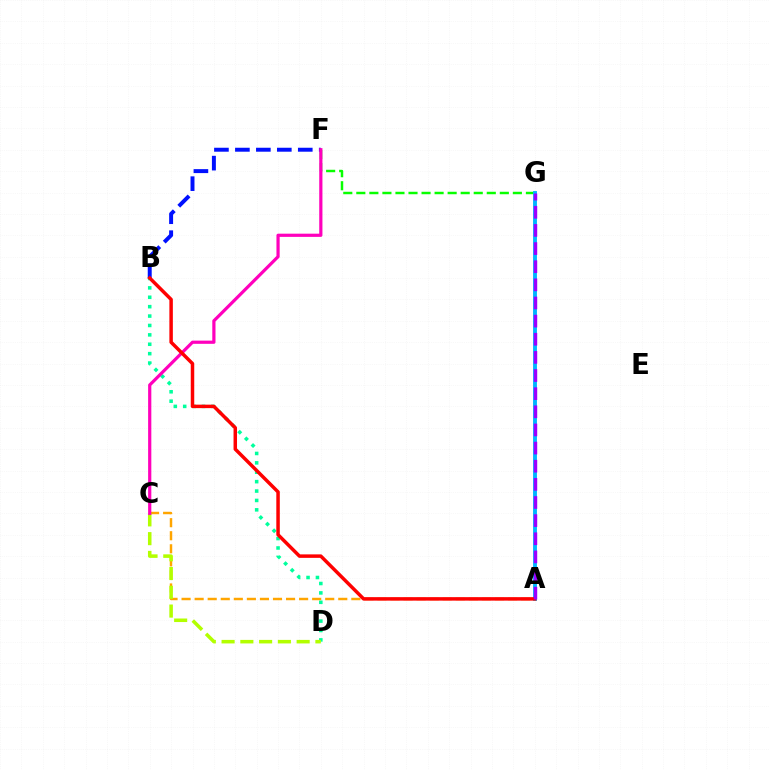{('F', 'G'): [{'color': '#08ff00', 'line_style': 'dashed', 'thickness': 1.77}], ('B', 'F'): [{'color': '#0010ff', 'line_style': 'dashed', 'thickness': 2.85}], ('B', 'D'): [{'color': '#00ff9d', 'line_style': 'dotted', 'thickness': 2.55}], ('A', 'G'): [{'color': '#00b5ff', 'line_style': 'solid', 'thickness': 2.78}, {'color': '#9b00ff', 'line_style': 'dashed', 'thickness': 2.46}], ('A', 'C'): [{'color': '#ffa500', 'line_style': 'dashed', 'thickness': 1.77}], ('C', 'D'): [{'color': '#b3ff00', 'line_style': 'dashed', 'thickness': 2.55}], ('C', 'F'): [{'color': '#ff00bd', 'line_style': 'solid', 'thickness': 2.31}], ('A', 'B'): [{'color': '#ff0000', 'line_style': 'solid', 'thickness': 2.51}]}